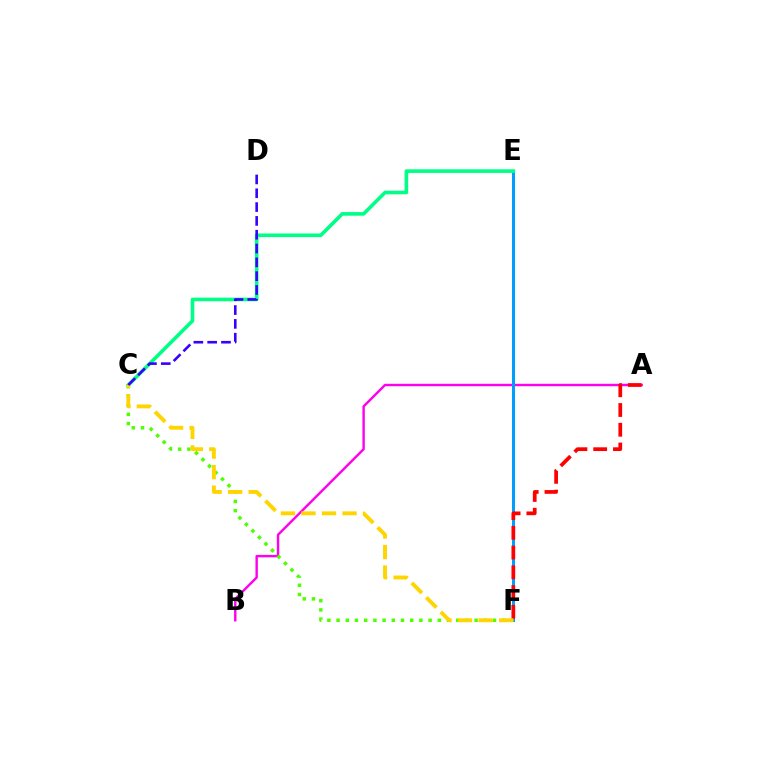{('A', 'B'): [{'color': '#ff00ed', 'line_style': 'solid', 'thickness': 1.73}], ('E', 'F'): [{'color': '#009eff', 'line_style': 'solid', 'thickness': 2.15}], ('C', 'F'): [{'color': '#4fff00', 'line_style': 'dotted', 'thickness': 2.5}, {'color': '#ffd500', 'line_style': 'dashed', 'thickness': 2.79}], ('A', 'F'): [{'color': '#ff0000', 'line_style': 'dashed', 'thickness': 2.68}], ('C', 'E'): [{'color': '#00ff86', 'line_style': 'solid', 'thickness': 2.6}], ('C', 'D'): [{'color': '#3700ff', 'line_style': 'dashed', 'thickness': 1.88}]}